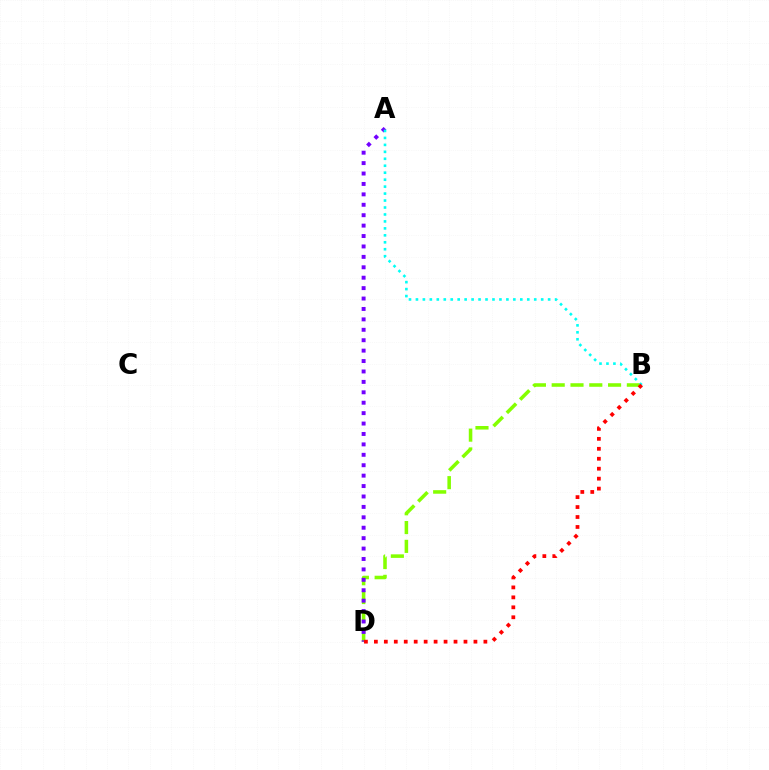{('B', 'D'): [{'color': '#84ff00', 'line_style': 'dashed', 'thickness': 2.55}, {'color': '#ff0000', 'line_style': 'dotted', 'thickness': 2.7}], ('A', 'D'): [{'color': '#7200ff', 'line_style': 'dotted', 'thickness': 2.83}], ('A', 'B'): [{'color': '#00fff6', 'line_style': 'dotted', 'thickness': 1.89}]}